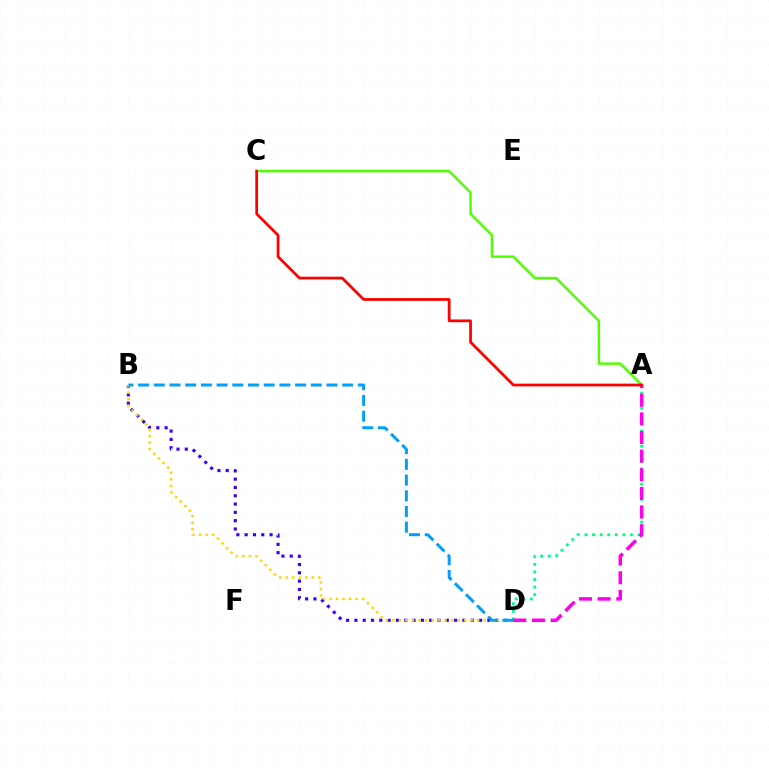{('B', 'D'): [{'color': '#3700ff', 'line_style': 'dotted', 'thickness': 2.26}, {'color': '#ffd500', 'line_style': 'dotted', 'thickness': 1.77}, {'color': '#009eff', 'line_style': 'dashed', 'thickness': 2.13}], ('A', 'D'): [{'color': '#00ff86', 'line_style': 'dotted', 'thickness': 2.06}, {'color': '#ff00ed', 'line_style': 'dashed', 'thickness': 2.53}], ('A', 'C'): [{'color': '#4fff00', 'line_style': 'solid', 'thickness': 1.78}, {'color': '#ff0000', 'line_style': 'solid', 'thickness': 1.97}]}